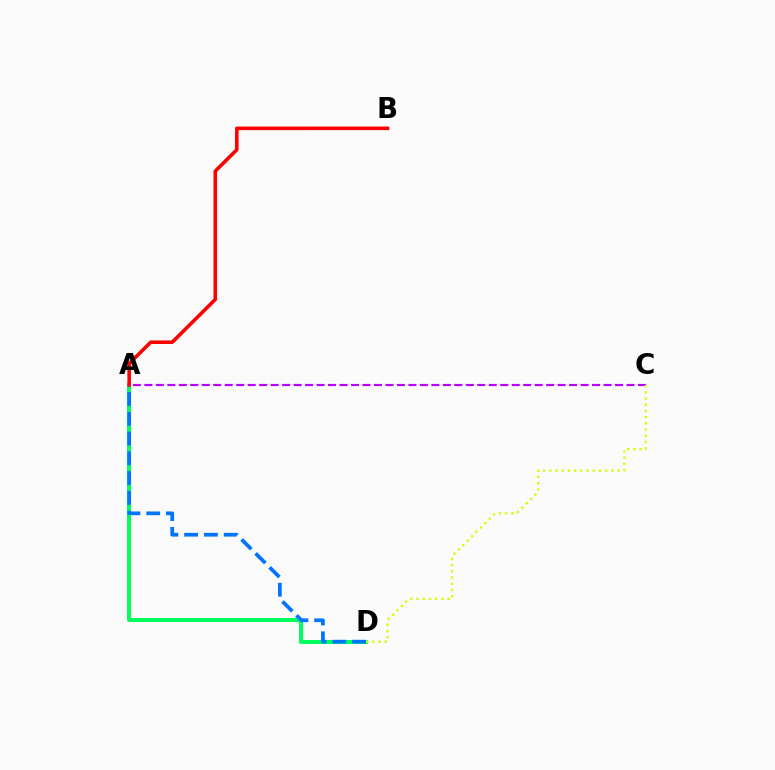{('A', 'D'): [{'color': '#00ff5c', 'line_style': 'solid', 'thickness': 2.87}, {'color': '#0074ff', 'line_style': 'dashed', 'thickness': 2.69}], ('A', 'B'): [{'color': '#ff0000', 'line_style': 'solid', 'thickness': 2.57}], ('A', 'C'): [{'color': '#b900ff', 'line_style': 'dashed', 'thickness': 1.56}], ('C', 'D'): [{'color': '#d1ff00', 'line_style': 'dotted', 'thickness': 1.69}]}